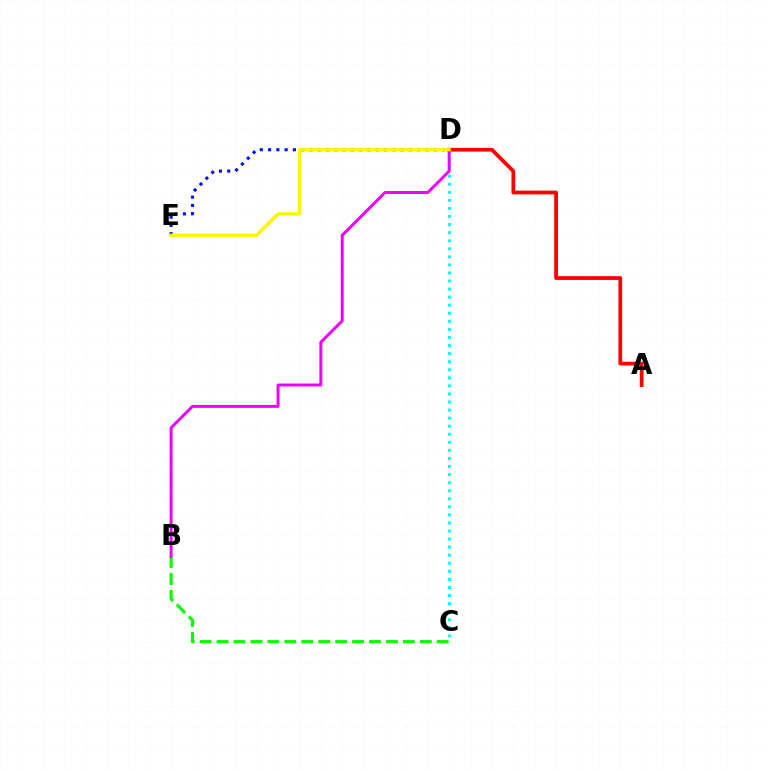{('C', 'D'): [{'color': '#00fff6', 'line_style': 'dotted', 'thickness': 2.19}], ('D', 'E'): [{'color': '#0010ff', 'line_style': 'dotted', 'thickness': 2.25}, {'color': '#fcf500', 'line_style': 'solid', 'thickness': 2.33}], ('A', 'D'): [{'color': '#ff0000', 'line_style': 'solid', 'thickness': 2.7}], ('B', 'C'): [{'color': '#08ff00', 'line_style': 'dashed', 'thickness': 2.3}], ('B', 'D'): [{'color': '#ee00ff', 'line_style': 'solid', 'thickness': 2.12}]}